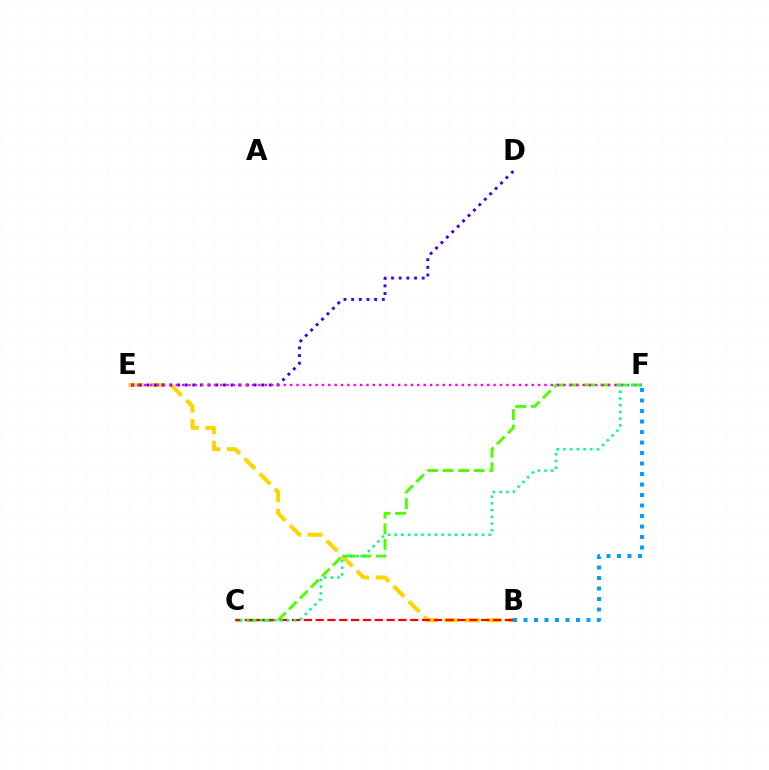{('B', 'E'): [{'color': '#ffd500', 'line_style': 'dashed', 'thickness': 2.91}], ('D', 'E'): [{'color': '#3700ff', 'line_style': 'dotted', 'thickness': 2.08}], ('C', 'F'): [{'color': '#4fff00', 'line_style': 'dashed', 'thickness': 2.11}, {'color': '#00ff86', 'line_style': 'dotted', 'thickness': 1.82}], ('E', 'F'): [{'color': '#ff00ed', 'line_style': 'dotted', 'thickness': 1.73}], ('B', 'F'): [{'color': '#009eff', 'line_style': 'dotted', 'thickness': 2.85}], ('B', 'C'): [{'color': '#ff0000', 'line_style': 'dashed', 'thickness': 1.61}]}